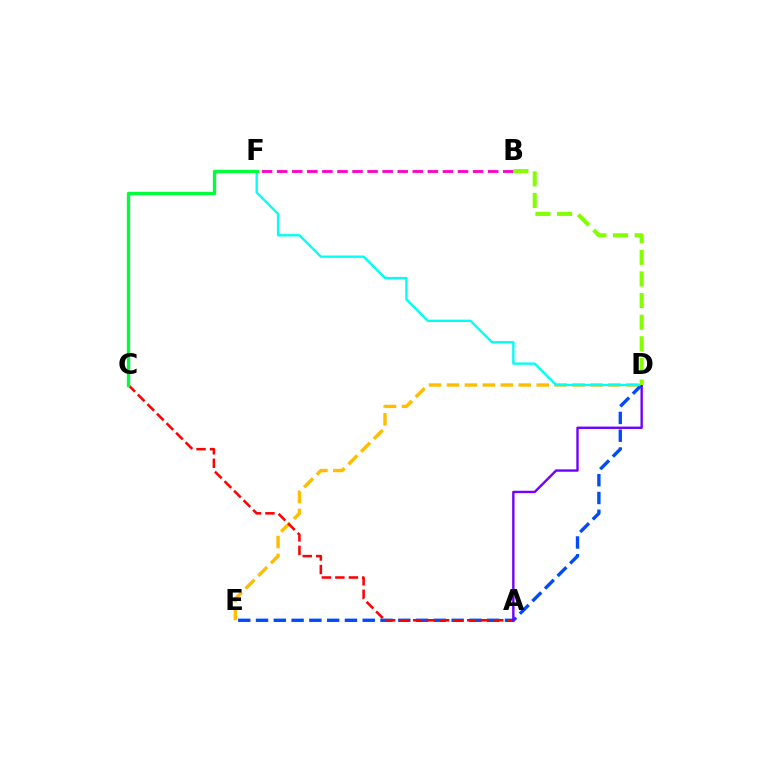{('D', 'E'): [{'color': '#ffbd00', 'line_style': 'dashed', 'thickness': 2.44}, {'color': '#004bff', 'line_style': 'dashed', 'thickness': 2.42}], ('D', 'F'): [{'color': '#00fff6', 'line_style': 'solid', 'thickness': 1.69}], ('A', 'C'): [{'color': '#ff0000', 'line_style': 'dashed', 'thickness': 1.83}], ('B', 'F'): [{'color': '#ff00cf', 'line_style': 'dashed', 'thickness': 2.05}], ('A', 'D'): [{'color': '#7200ff', 'line_style': 'solid', 'thickness': 1.72}], ('C', 'F'): [{'color': '#00ff39', 'line_style': 'solid', 'thickness': 2.39}], ('B', 'D'): [{'color': '#84ff00', 'line_style': 'dashed', 'thickness': 2.94}]}